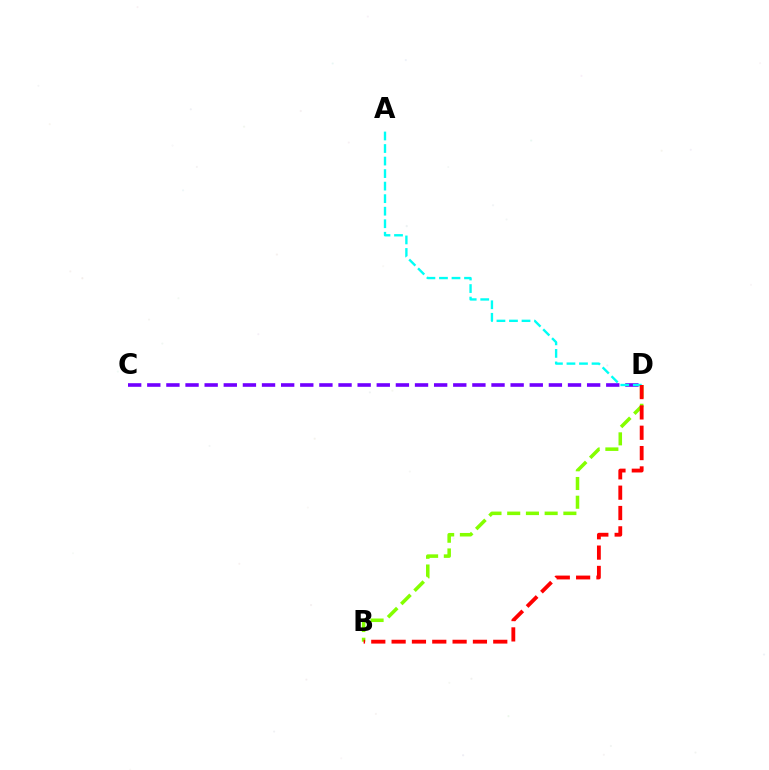{('C', 'D'): [{'color': '#7200ff', 'line_style': 'dashed', 'thickness': 2.6}], ('B', 'D'): [{'color': '#84ff00', 'line_style': 'dashed', 'thickness': 2.54}, {'color': '#ff0000', 'line_style': 'dashed', 'thickness': 2.76}], ('A', 'D'): [{'color': '#00fff6', 'line_style': 'dashed', 'thickness': 1.7}]}